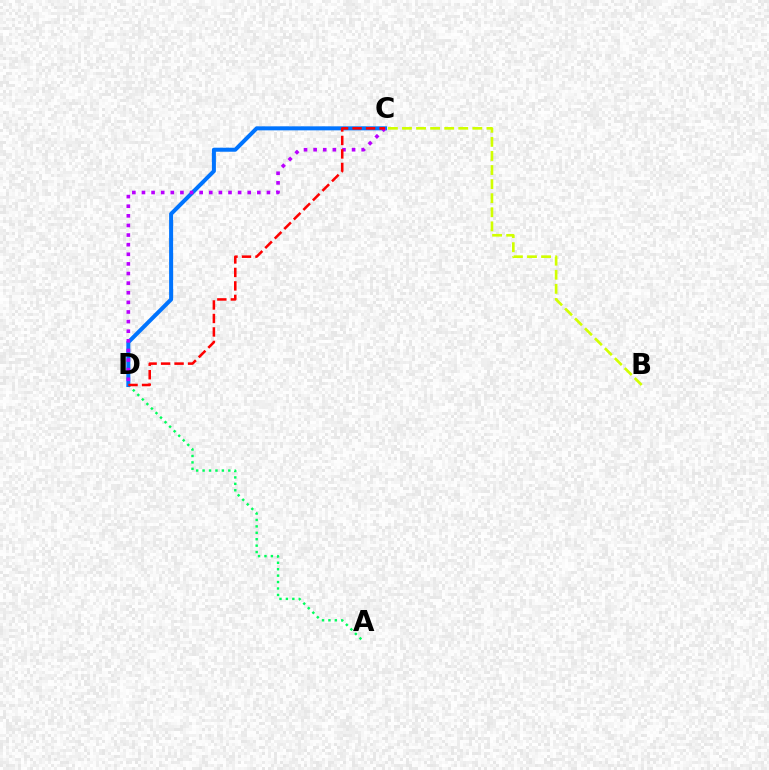{('A', 'D'): [{'color': '#00ff5c', 'line_style': 'dotted', 'thickness': 1.75}], ('C', 'D'): [{'color': '#0074ff', 'line_style': 'solid', 'thickness': 2.89}, {'color': '#b900ff', 'line_style': 'dotted', 'thickness': 2.61}, {'color': '#ff0000', 'line_style': 'dashed', 'thickness': 1.83}], ('B', 'C'): [{'color': '#d1ff00', 'line_style': 'dashed', 'thickness': 1.91}]}